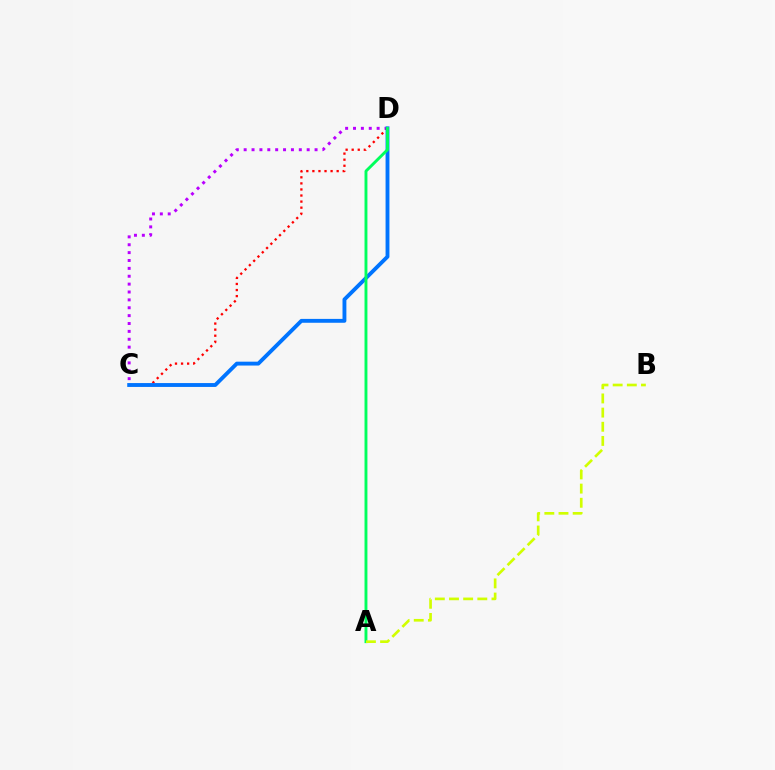{('C', 'D'): [{'color': '#b900ff', 'line_style': 'dotted', 'thickness': 2.14}, {'color': '#ff0000', 'line_style': 'dotted', 'thickness': 1.65}, {'color': '#0074ff', 'line_style': 'solid', 'thickness': 2.79}], ('A', 'D'): [{'color': '#00ff5c', 'line_style': 'solid', 'thickness': 2.09}], ('A', 'B'): [{'color': '#d1ff00', 'line_style': 'dashed', 'thickness': 1.92}]}